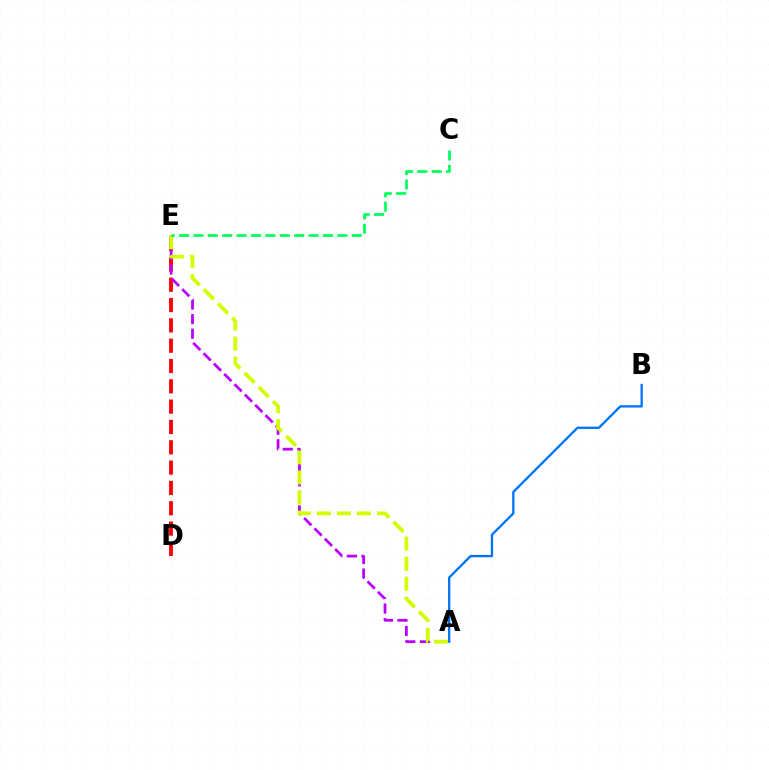{('D', 'E'): [{'color': '#ff0000', 'line_style': 'dashed', 'thickness': 2.76}], ('A', 'E'): [{'color': '#b900ff', 'line_style': 'dashed', 'thickness': 1.98}, {'color': '#d1ff00', 'line_style': 'dashed', 'thickness': 2.73}], ('A', 'B'): [{'color': '#0074ff', 'line_style': 'solid', 'thickness': 1.67}], ('C', 'E'): [{'color': '#00ff5c', 'line_style': 'dashed', 'thickness': 1.96}]}